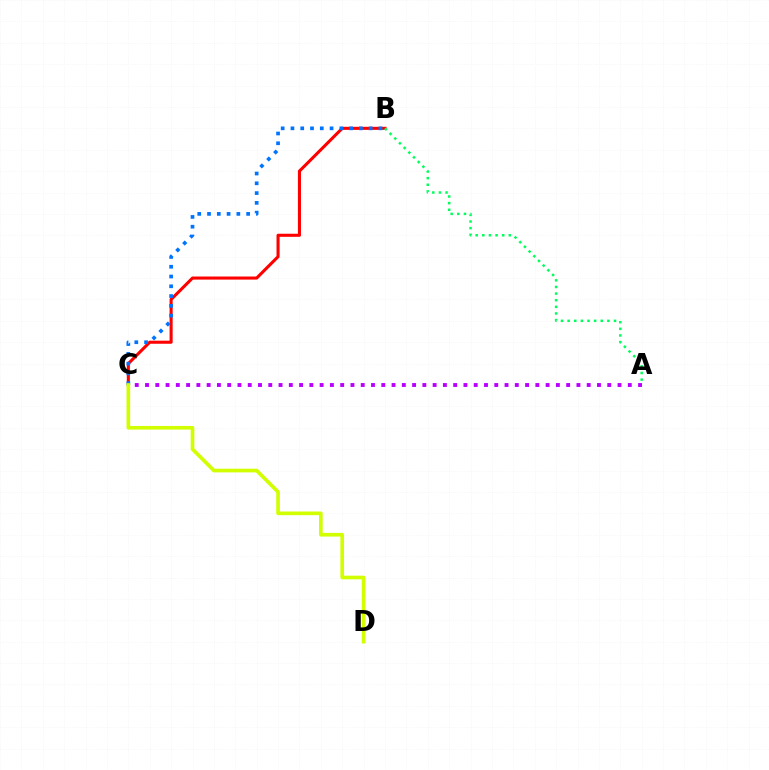{('B', 'C'): [{'color': '#ff0000', 'line_style': 'solid', 'thickness': 2.21}, {'color': '#0074ff', 'line_style': 'dotted', 'thickness': 2.66}], ('A', 'C'): [{'color': '#b900ff', 'line_style': 'dotted', 'thickness': 2.79}], ('A', 'B'): [{'color': '#00ff5c', 'line_style': 'dotted', 'thickness': 1.8}], ('C', 'D'): [{'color': '#d1ff00', 'line_style': 'solid', 'thickness': 2.63}]}